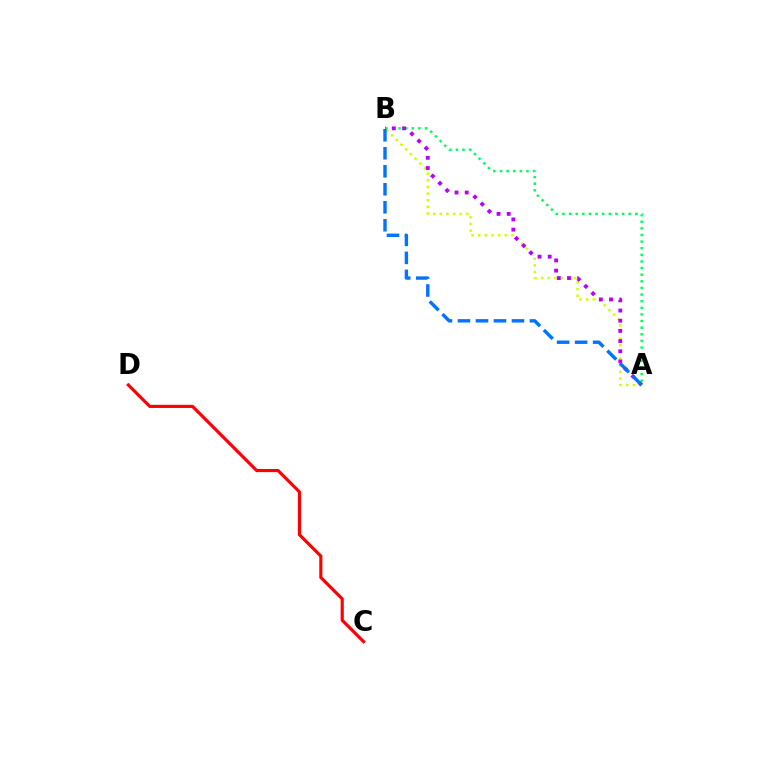{('A', 'B'): [{'color': '#d1ff00', 'line_style': 'dotted', 'thickness': 1.81}, {'color': '#00ff5c', 'line_style': 'dotted', 'thickness': 1.8}, {'color': '#b900ff', 'line_style': 'dotted', 'thickness': 2.76}, {'color': '#0074ff', 'line_style': 'dashed', 'thickness': 2.45}], ('C', 'D'): [{'color': '#ff0000', 'line_style': 'solid', 'thickness': 2.27}]}